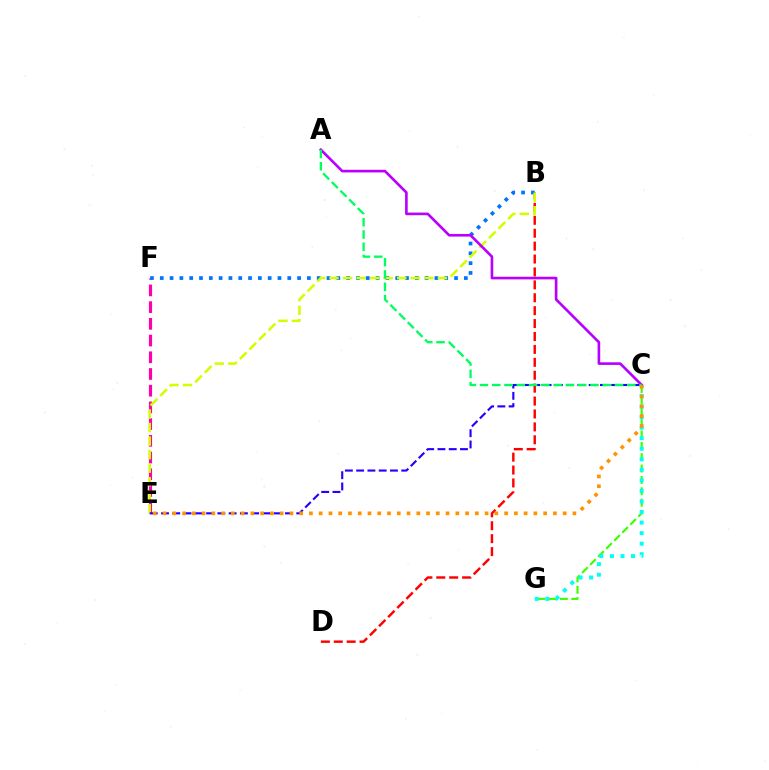{('E', 'F'): [{'color': '#ff00ac', 'line_style': 'dashed', 'thickness': 2.27}], ('B', 'D'): [{'color': '#ff0000', 'line_style': 'dashed', 'thickness': 1.75}], ('B', 'F'): [{'color': '#0074ff', 'line_style': 'dotted', 'thickness': 2.67}], ('B', 'E'): [{'color': '#d1ff00', 'line_style': 'dashed', 'thickness': 1.84}], ('C', 'G'): [{'color': '#3dff00', 'line_style': 'dashed', 'thickness': 1.54}, {'color': '#00fff6', 'line_style': 'dotted', 'thickness': 2.87}], ('C', 'E'): [{'color': '#2500ff', 'line_style': 'dashed', 'thickness': 1.53}, {'color': '#ff9400', 'line_style': 'dotted', 'thickness': 2.65}], ('A', 'C'): [{'color': '#b900ff', 'line_style': 'solid', 'thickness': 1.9}, {'color': '#00ff5c', 'line_style': 'dashed', 'thickness': 1.67}]}